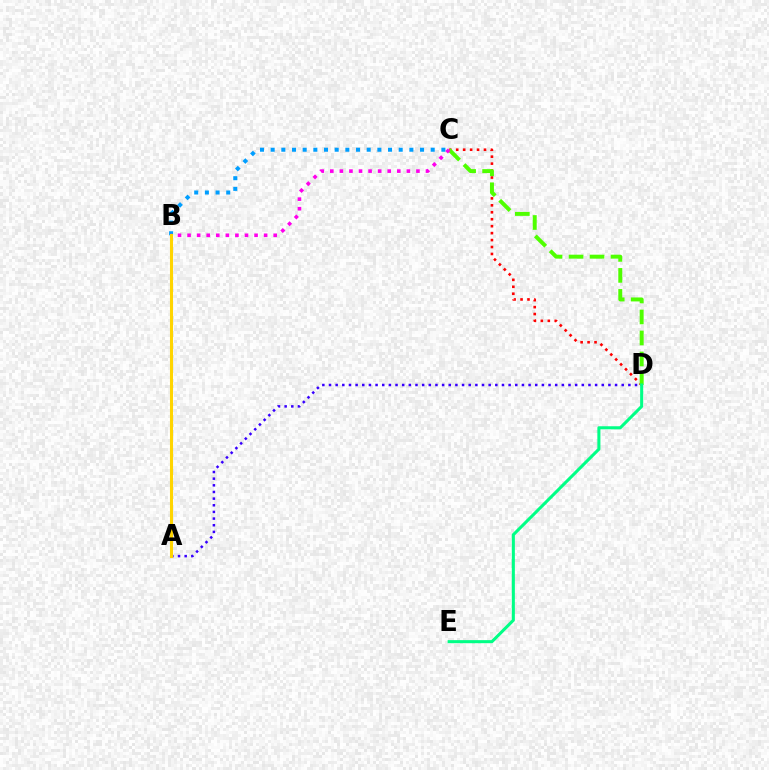{('A', 'D'): [{'color': '#3700ff', 'line_style': 'dotted', 'thickness': 1.81}], ('C', 'D'): [{'color': '#ff0000', 'line_style': 'dotted', 'thickness': 1.89}, {'color': '#4fff00', 'line_style': 'dashed', 'thickness': 2.85}], ('B', 'C'): [{'color': '#009eff', 'line_style': 'dotted', 'thickness': 2.9}, {'color': '#ff00ed', 'line_style': 'dotted', 'thickness': 2.6}], ('D', 'E'): [{'color': '#00ff86', 'line_style': 'solid', 'thickness': 2.2}], ('A', 'B'): [{'color': '#ffd500', 'line_style': 'solid', 'thickness': 2.21}]}